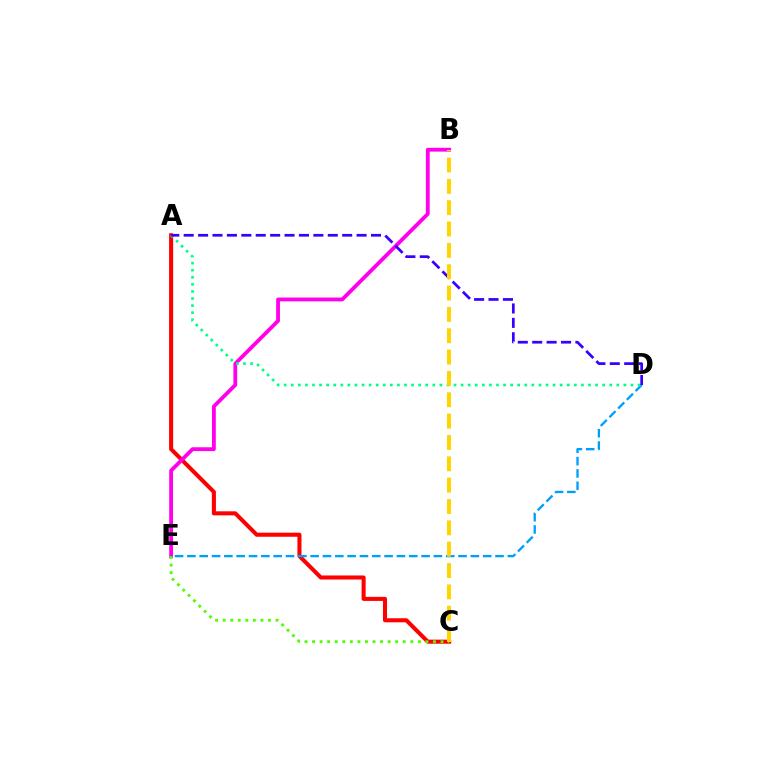{('A', 'C'): [{'color': '#ff0000', 'line_style': 'solid', 'thickness': 2.92}], ('D', 'E'): [{'color': '#009eff', 'line_style': 'dashed', 'thickness': 1.67}], ('B', 'E'): [{'color': '#ff00ed', 'line_style': 'solid', 'thickness': 2.74}], ('A', 'D'): [{'color': '#00ff86', 'line_style': 'dotted', 'thickness': 1.92}, {'color': '#3700ff', 'line_style': 'dashed', 'thickness': 1.96}], ('C', 'E'): [{'color': '#4fff00', 'line_style': 'dotted', 'thickness': 2.05}], ('B', 'C'): [{'color': '#ffd500', 'line_style': 'dashed', 'thickness': 2.9}]}